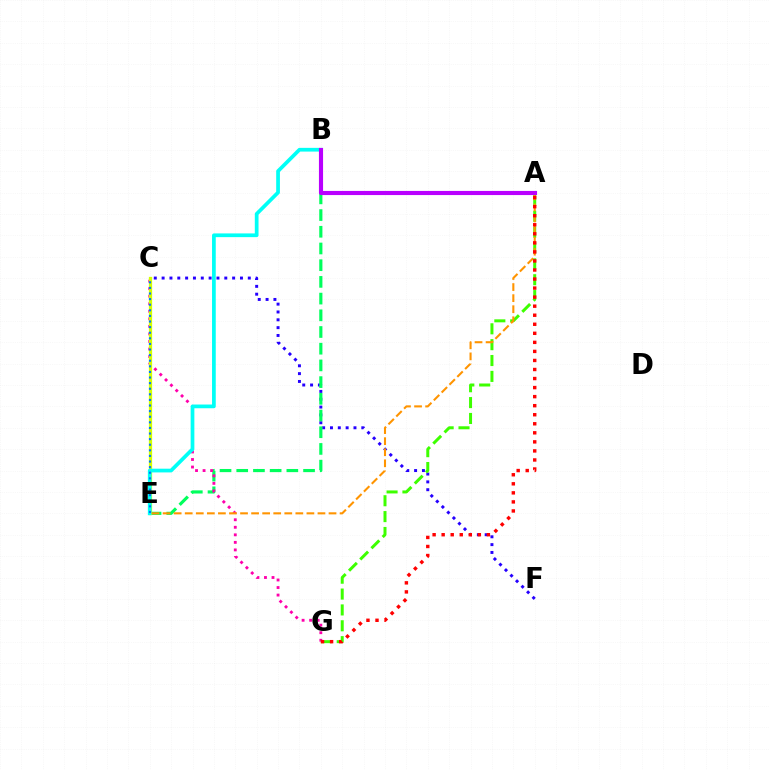{('C', 'F'): [{'color': '#2500ff', 'line_style': 'dotted', 'thickness': 2.13}], ('B', 'E'): [{'color': '#00ff5c', 'line_style': 'dashed', 'thickness': 2.27}, {'color': '#00fff6', 'line_style': 'solid', 'thickness': 2.68}], ('C', 'G'): [{'color': '#ff00ac', 'line_style': 'dotted', 'thickness': 2.05}], ('C', 'E'): [{'color': '#d1ff00', 'line_style': 'solid', 'thickness': 2.34}, {'color': '#0074ff', 'line_style': 'dotted', 'thickness': 1.52}], ('A', 'G'): [{'color': '#3dff00', 'line_style': 'dashed', 'thickness': 2.16}, {'color': '#ff0000', 'line_style': 'dotted', 'thickness': 2.46}], ('A', 'E'): [{'color': '#ff9400', 'line_style': 'dashed', 'thickness': 1.5}], ('A', 'B'): [{'color': '#b900ff', 'line_style': 'solid', 'thickness': 2.97}]}